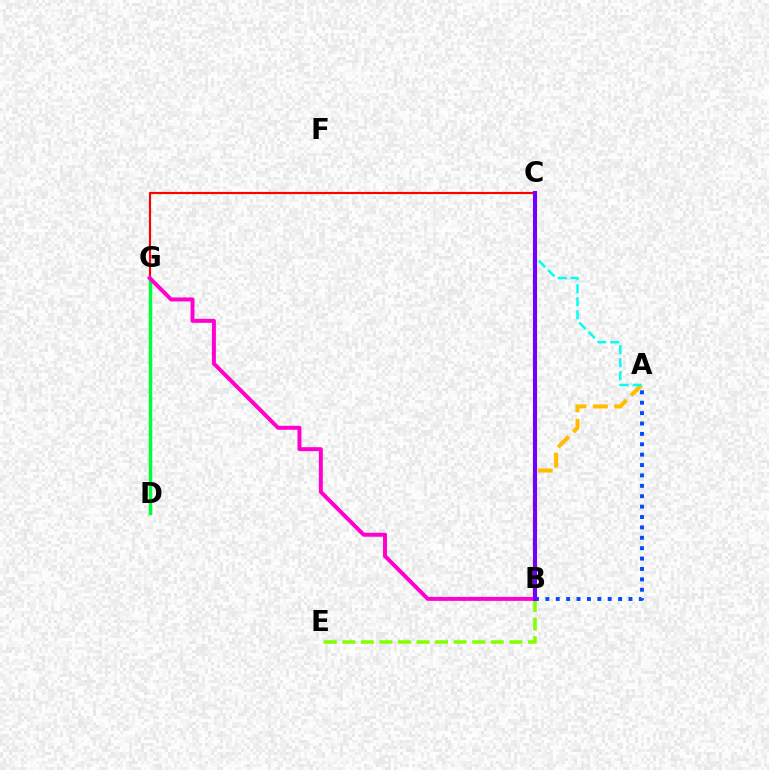{('C', 'G'): [{'color': '#ff0000', 'line_style': 'solid', 'thickness': 1.54}], ('B', 'E'): [{'color': '#84ff00', 'line_style': 'dashed', 'thickness': 2.52}], ('A', 'B'): [{'color': '#004bff', 'line_style': 'dotted', 'thickness': 2.82}, {'color': '#ffbd00', 'line_style': 'dashed', 'thickness': 2.9}], ('D', 'G'): [{'color': '#00ff39', 'line_style': 'solid', 'thickness': 2.5}], ('B', 'G'): [{'color': '#ff00cf', 'line_style': 'solid', 'thickness': 2.86}], ('A', 'C'): [{'color': '#00fff6', 'line_style': 'dashed', 'thickness': 1.77}], ('B', 'C'): [{'color': '#7200ff', 'line_style': 'solid', 'thickness': 2.95}]}